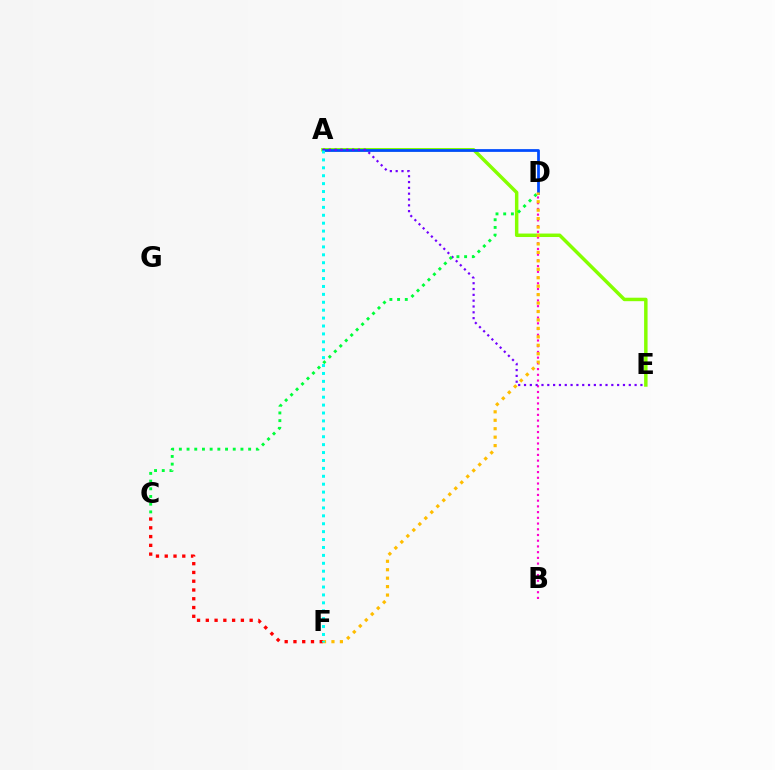{('A', 'E'): [{'color': '#84ff00', 'line_style': 'solid', 'thickness': 2.5}, {'color': '#7200ff', 'line_style': 'dotted', 'thickness': 1.58}], ('B', 'D'): [{'color': '#ff00cf', 'line_style': 'dotted', 'thickness': 1.55}], ('A', 'D'): [{'color': '#004bff', 'line_style': 'solid', 'thickness': 1.98}], ('C', 'D'): [{'color': '#00ff39', 'line_style': 'dotted', 'thickness': 2.09}], ('D', 'F'): [{'color': '#ffbd00', 'line_style': 'dotted', 'thickness': 2.29}], ('C', 'F'): [{'color': '#ff0000', 'line_style': 'dotted', 'thickness': 2.38}], ('A', 'F'): [{'color': '#00fff6', 'line_style': 'dotted', 'thickness': 2.15}]}